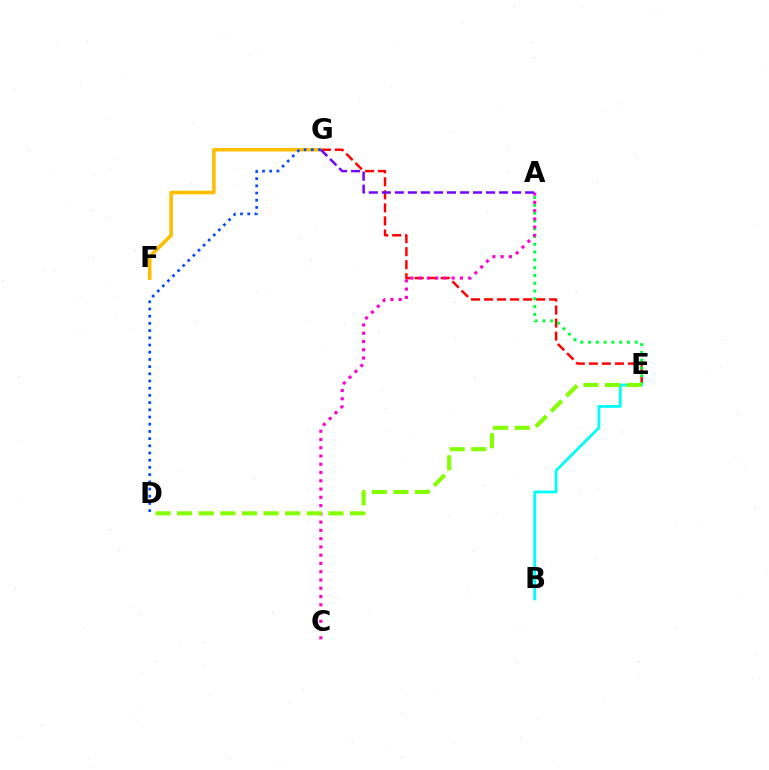{('E', 'G'): [{'color': '#ff0000', 'line_style': 'dashed', 'thickness': 1.77}], ('F', 'G'): [{'color': '#ffbd00', 'line_style': 'solid', 'thickness': 2.54}], ('A', 'E'): [{'color': '#00ff39', 'line_style': 'dotted', 'thickness': 2.12}], ('A', 'C'): [{'color': '#ff00cf', 'line_style': 'dotted', 'thickness': 2.25}], ('B', 'E'): [{'color': '#00fff6', 'line_style': 'solid', 'thickness': 2.03}], ('D', 'G'): [{'color': '#004bff', 'line_style': 'dotted', 'thickness': 1.96}], ('D', 'E'): [{'color': '#84ff00', 'line_style': 'dashed', 'thickness': 2.94}], ('A', 'G'): [{'color': '#7200ff', 'line_style': 'dashed', 'thickness': 1.77}]}